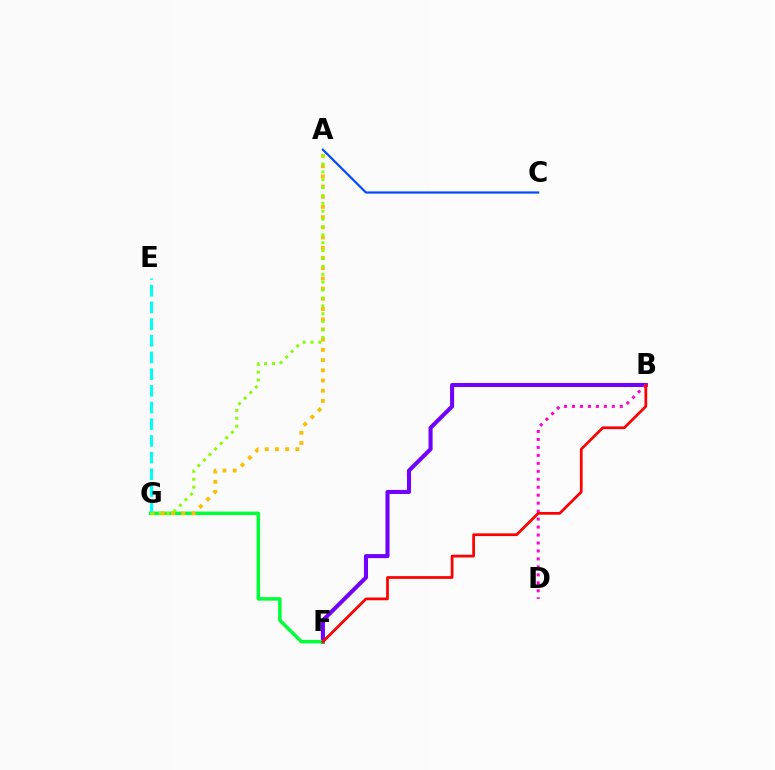{('B', 'F'): [{'color': '#7200ff', 'line_style': 'solid', 'thickness': 2.92}, {'color': '#ff0000', 'line_style': 'solid', 'thickness': 1.97}], ('F', 'G'): [{'color': '#00ff39', 'line_style': 'solid', 'thickness': 2.52}], ('A', 'G'): [{'color': '#ffbd00', 'line_style': 'dotted', 'thickness': 2.77}, {'color': '#84ff00', 'line_style': 'dotted', 'thickness': 2.14}], ('B', 'D'): [{'color': '#ff00cf', 'line_style': 'dotted', 'thickness': 2.16}], ('E', 'G'): [{'color': '#00fff6', 'line_style': 'dashed', 'thickness': 2.27}], ('A', 'C'): [{'color': '#004bff', 'line_style': 'solid', 'thickness': 1.58}]}